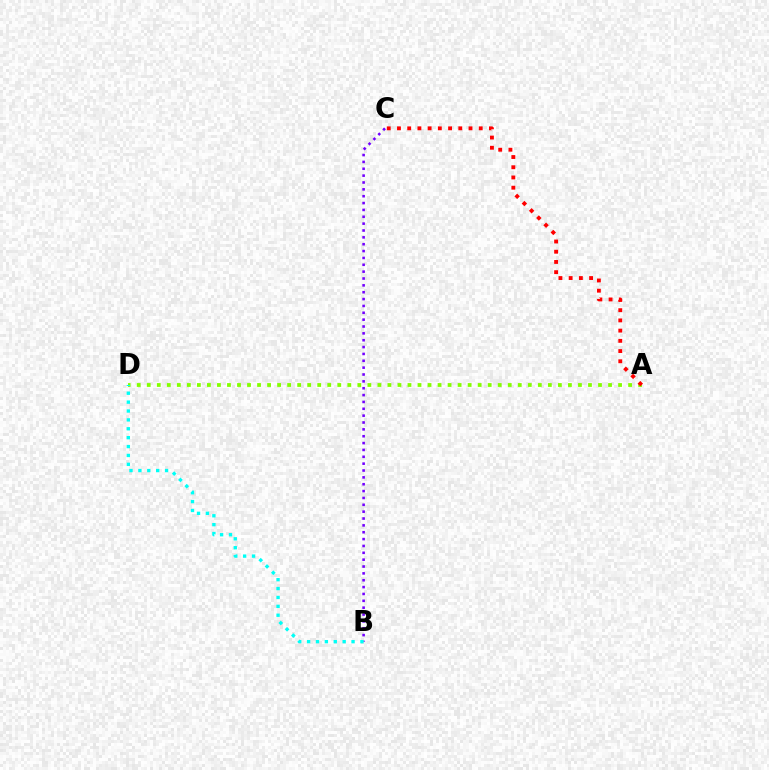{('A', 'D'): [{'color': '#84ff00', 'line_style': 'dotted', 'thickness': 2.72}], ('B', 'C'): [{'color': '#7200ff', 'line_style': 'dotted', 'thickness': 1.86}], ('A', 'C'): [{'color': '#ff0000', 'line_style': 'dotted', 'thickness': 2.78}], ('B', 'D'): [{'color': '#00fff6', 'line_style': 'dotted', 'thickness': 2.42}]}